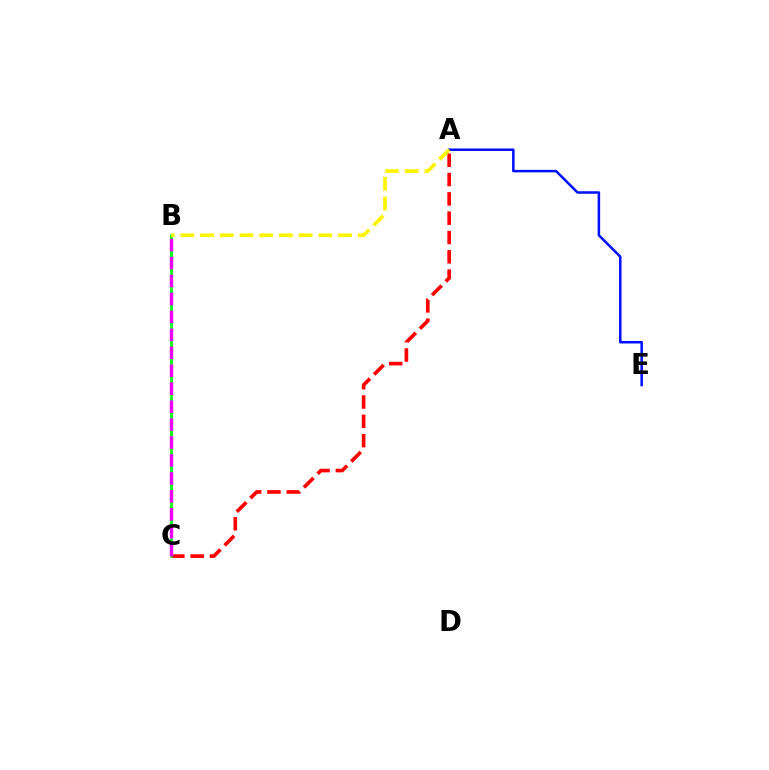{('B', 'C'): [{'color': '#00fff6', 'line_style': 'dashed', 'thickness': 1.84}, {'color': '#08ff00', 'line_style': 'solid', 'thickness': 1.84}, {'color': '#ee00ff', 'line_style': 'dashed', 'thickness': 2.44}], ('A', 'E'): [{'color': '#0010ff', 'line_style': 'solid', 'thickness': 1.81}], ('A', 'C'): [{'color': '#ff0000', 'line_style': 'dashed', 'thickness': 2.62}], ('A', 'B'): [{'color': '#fcf500', 'line_style': 'dashed', 'thickness': 2.68}]}